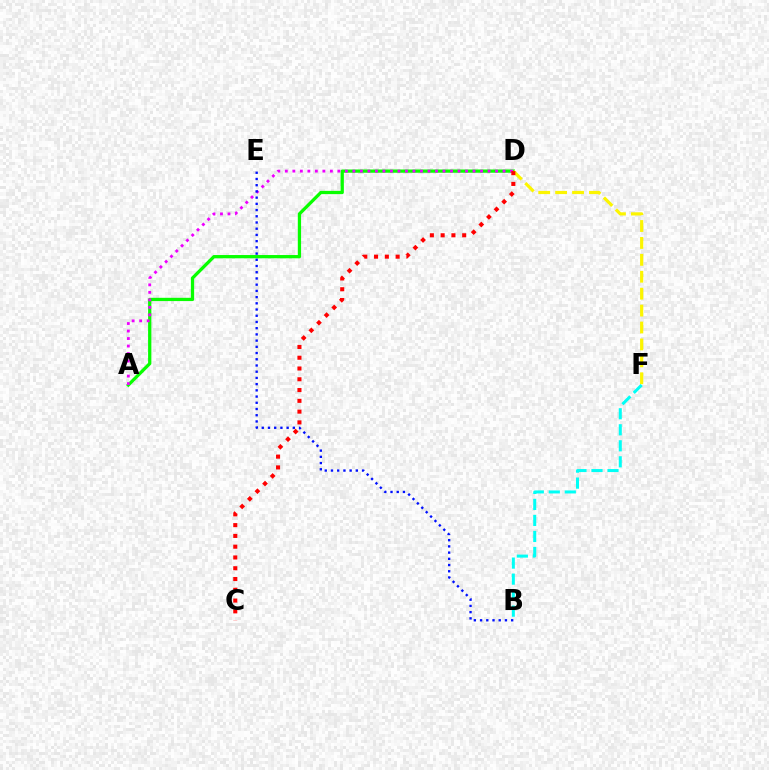{('A', 'D'): [{'color': '#08ff00', 'line_style': 'solid', 'thickness': 2.35}, {'color': '#ee00ff', 'line_style': 'dotted', 'thickness': 2.04}], ('B', 'E'): [{'color': '#0010ff', 'line_style': 'dotted', 'thickness': 1.69}], ('D', 'F'): [{'color': '#fcf500', 'line_style': 'dashed', 'thickness': 2.3}], ('B', 'F'): [{'color': '#00fff6', 'line_style': 'dashed', 'thickness': 2.18}], ('C', 'D'): [{'color': '#ff0000', 'line_style': 'dotted', 'thickness': 2.93}]}